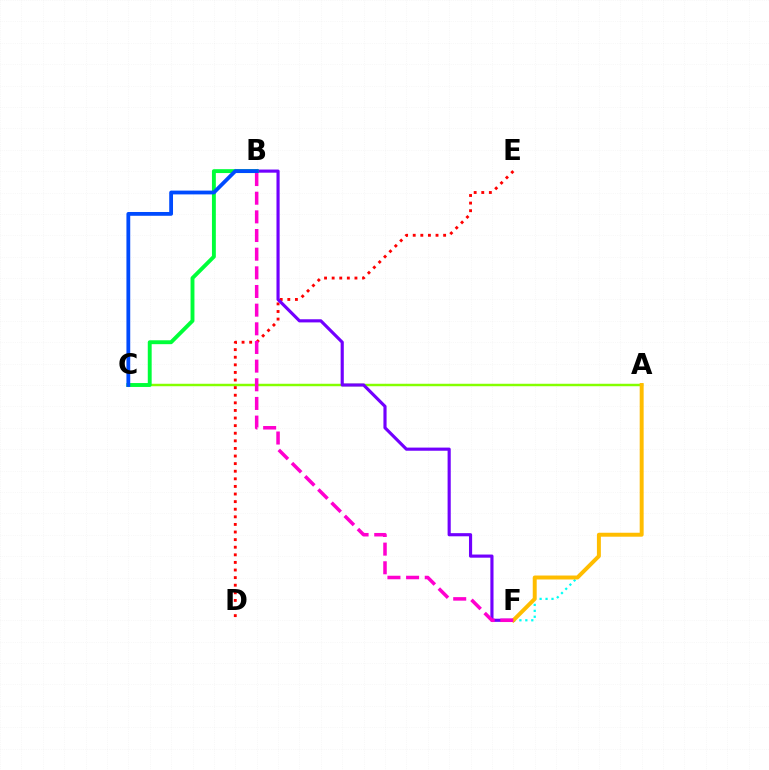{('A', 'C'): [{'color': '#84ff00', 'line_style': 'solid', 'thickness': 1.77}], ('A', 'F'): [{'color': '#00fff6', 'line_style': 'dotted', 'thickness': 1.61}, {'color': '#ffbd00', 'line_style': 'solid', 'thickness': 2.85}], ('D', 'E'): [{'color': '#ff0000', 'line_style': 'dotted', 'thickness': 2.06}], ('B', 'F'): [{'color': '#7200ff', 'line_style': 'solid', 'thickness': 2.26}, {'color': '#ff00cf', 'line_style': 'dashed', 'thickness': 2.53}], ('B', 'C'): [{'color': '#00ff39', 'line_style': 'solid', 'thickness': 2.8}, {'color': '#004bff', 'line_style': 'solid', 'thickness': 2.73}]}